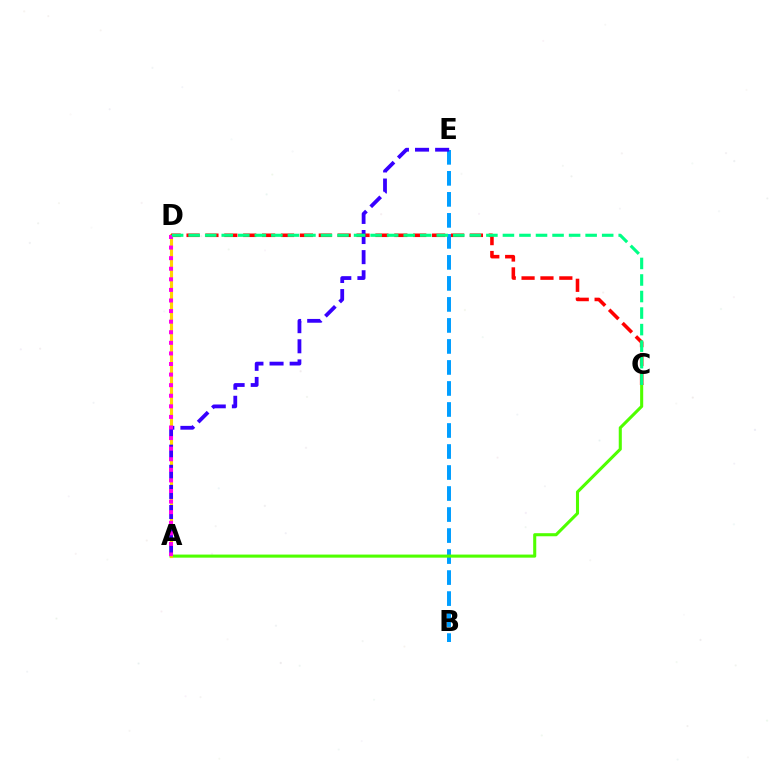{('B', 'E'): [{'color': '#009eff', 'line_style': 'dashed', 'thickness': 2.85}], ('A', 'C'): [{'color': '#4fff00', 'line_style': 'solid', 'thickness': 2.21}], ('A', 'D'): [{'color': '#ffd500', 'line_style': 'solid', 'thickness': 2.25}, {'color': '#ff00ed', 'line_style': 'dotted', 'thickness': 2.88}], ('C', 'D'): [{'color': '#ff0000', 'line_style': 'dashed', 'thickness': 2.57}, {'color': '#00ff86', 'line_style': 'dashed', 'thickness': 2.25}], ('A', 'E'): [{'color': '#3700ff', 'line_style': 'dashed', 'thickness': 2.73}]}